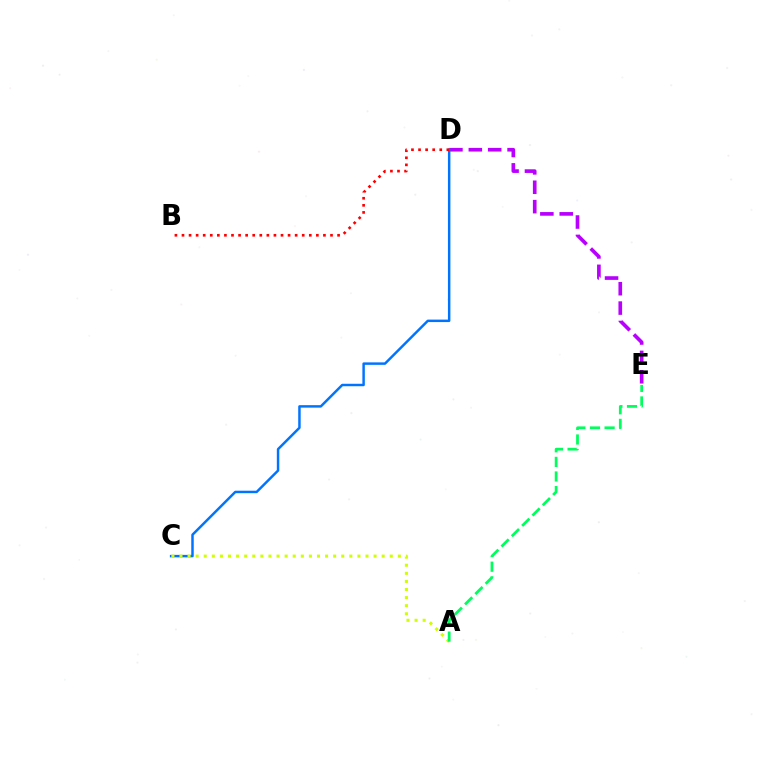{('D', 'E'): [{'color': '#b900ff', 'line_style': 'dashed', 'thickness': 2.63}], ('C', 'D'): [{'color': '#0074ff', 'line_style': 'solid', 'thickness': 1.78}], ('B', 'D'): [{'color': '#ff0000', 'line_style': 'dotted', 'thickness': 1.92}], ('A', 'C'): [{'color': '#d1ff00', 'line_style': 'dotted', 'thickness': 2.2}], ('A', 'E'): [{'color': '#00ff5c', 'line_style': 'dashed', 'thickness': 1.98}]}